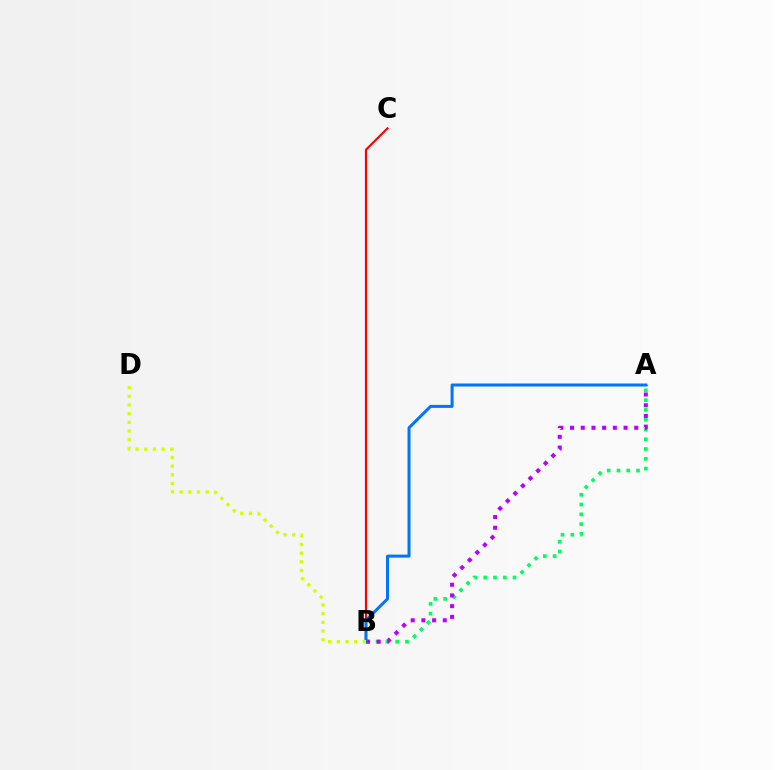{('B', 'C'): [{'color': '#ff0000', 'line_style': 'solid', 'thickness': 1.54}], ('A', 'B'): [{'color': '#00ff5c', 'line_style': 'dotted', 'thickness': 2.66}, {'color': '#b900ff', 'line_style': 'dotted', 'thickness': 2.91}, {'color': '#0074ff', 'line_style': 'solid', 'thickness': 2.16}], ('B', 'D'): [{'color': '#d1ff00', 'line_style': 'dotted', 'thickness': 2.36}]}